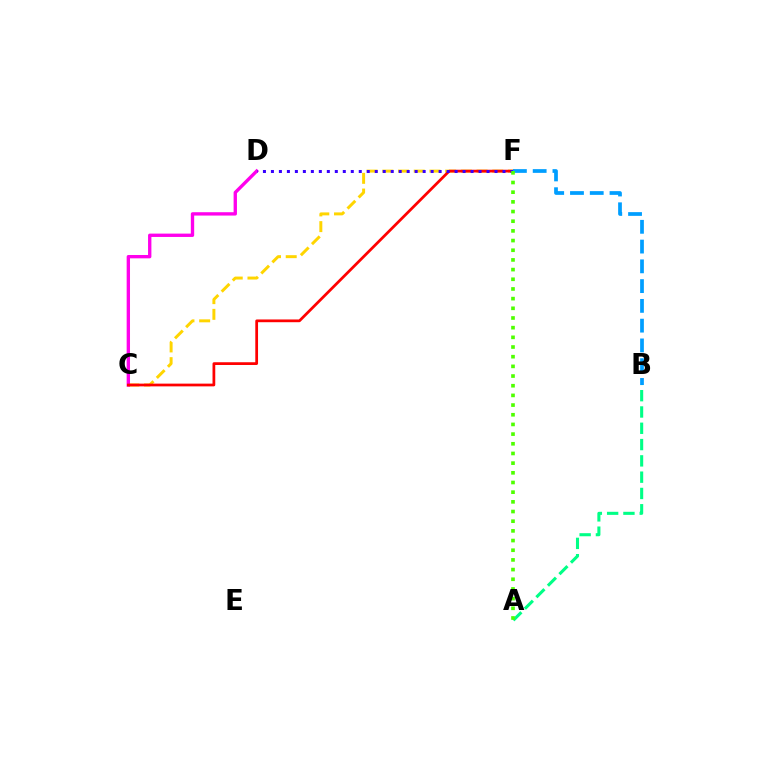{('C', 'F'): [{'color': '#ffd500', 'line_style': 'dashed', 'thickness': 2.13}, {'color': '#ff0000', 'line_style': 'solid', 'thickness': 1.98}], ('A', 'B'): [{'color': '#00ff86', 'line_style': 'dashed', 'thickness': 2.21}], ('C', 'D'): [{'color': '#ff00ed', 'line_style': 'solid', 'thickness': 2.41}], ('D', 'F'): [{'color': '#3700ff', 'line_style': 'dotted', 'thickness': 2.17}], ('B', 'F'): [{'color': '#009eff', 'line_style': 'dashed', 'thickness': 2.69}], ('A', 'F'): [{'color': '#4fff00', 'line_style': 'dotted', 'thickness': 2.63}]}